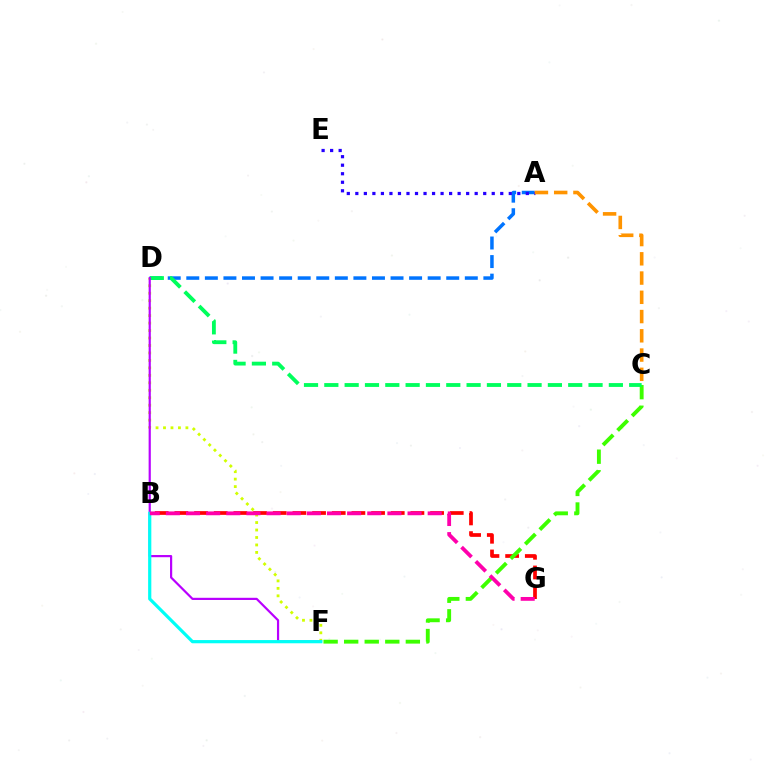{('B', 'G'): [{'color': '#ff0000', 'line_style': 'dashed', 'thickness': 2.67}, {'color': '#ff00ac', 'line_style': 'dashed', 'thickness': 2.74}], ('C', 'F'): [{'color': '#3dff00', 'line_style': 'dashed', 'thickness': 2.79}], ('D', 'F'): [{'color': '#d1ff00', 'line_style': 'dotted', 'thickness': 2.03}, {'color': '#b900ff', 'line_style': 'solid', 'thickness': 1.58}], ('A', 'D'): [{'color': '#0074ff', 'line_style': 'dashed', 'thickness': 2.52}], ('C', 'D'): [{'color': '#00ff5c', 'line_style': 'dashed', 'thickness': 2.76}], ('A', 'E'): [{'color': '#2500ff', 'line_style': 'dotted', 'thickness': 2.32}], ('B', 'F'): [{'color': '#00fff6', 'line_style': 'solid', 'thickness': 2.31}], ('A', 'C'): [{'color': '#ff9400', 'line_style': 'dashed', 'thickness': 2.62}]}